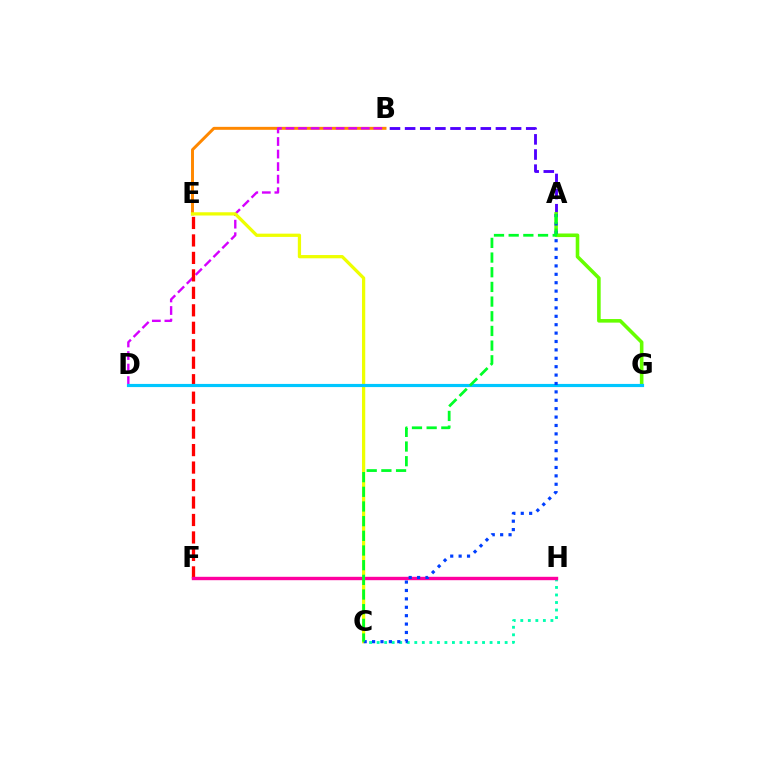{('B', 'E'): [{'color': '#ff8800', 'line_style': 'solid', 'thickness': 2.13}], ('A', 'B'): [{'color': '#4f00ff', 'line_style': 'dashed', 'thickness': 2.06}], ('B', 'D'): [{'color': '#d600ff', 'line_style': 'dashed', 'thickness': 1.7}], ('E', 'F'): [{'color': '#ff0000', 'line_style': 'dashed', 'thickness': 2.37}], ('A', 'G'): [{'color': '#66ff00', 'line_style': 'solid', 'thickness': 2.58}], ('C', 'E'): [{'color': '#eeff00', 'line_style': 'solid', 'thickness': 2.35}], ('C', 'H'): [{'color': '#00ffaf', 'line_style': 'dotted', 'thickness': 2.05}], ('F', 'H'): [{'color': '#ff00a0', 'line_style': 'solid', 'thickness': 2.44}], ('D', 'G'): [{'color': '#00c7ff', 'line_style': 'solid', 'thickness': 2.27}], ('A', 'C'): [{'color': '#003fff', 'line_style': 'dotted', 'thickness': 2.28}, {'color': '#00ff27', 'line_style': 'dashed', 'thickness': 1.99}]}